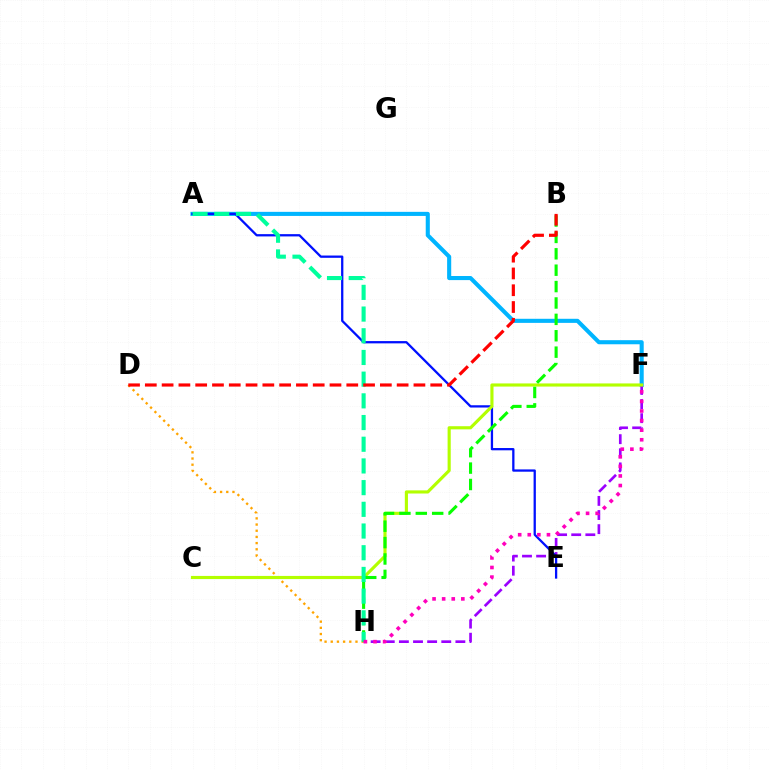{('A', 'F'): [{'color': '#00b5ff', 'line_style': 'solid', 'thickness': 2.94}], ('D', 'H'): [{'color': '#ffa500', 'line_style': 'dotted', 'thickness': 1.68}], ('F', 'H'): [{'color': '#9b00ff', 'line_style': 'dashed', 'thickness': 1.92}, {'color': '#ff00bd', 'line_style': 'dotted', 'thickness': 2.61}], ('A', 'E'): [{'color': '#0010ff', 'line_style': 'solid', 'thickness': 1.64}], ('C', 'F'): [{'color': '#b3ff00', 'line_style': 'solid', 'thickness': 2.26}], ('B', 'H'): [{'color': '#08ff00', 'line_style': 'dashed', 'thickness': 2.23}], ('A', 'H'): [{'color': '#00ff9d', 'line_style': 'dashed', 'thickness': 2.95}], ('B', 'D'): [{'color': '#ff0000', 'line_style': 'dashed', 'thickness': 2.28}]}